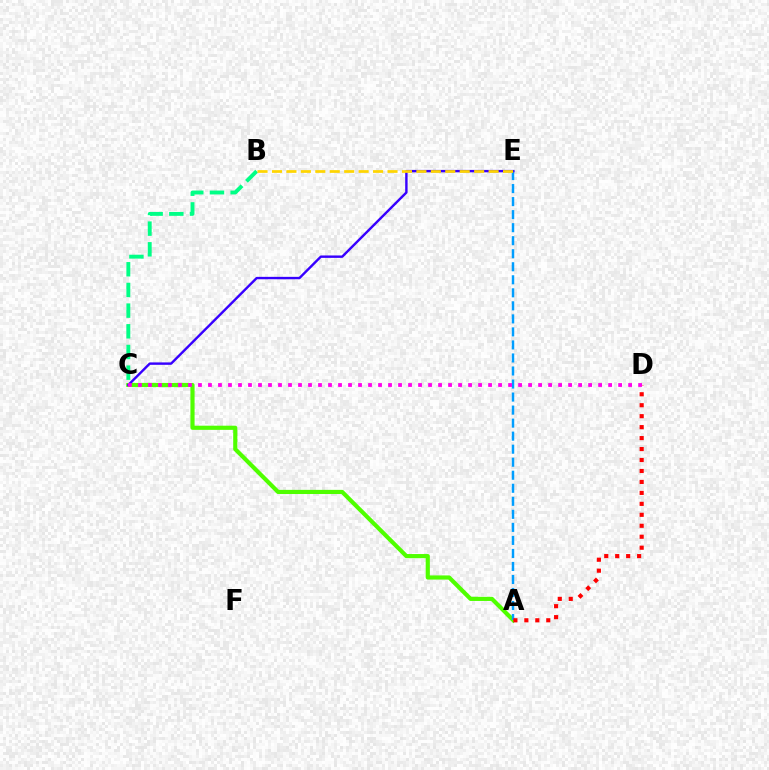{('A', 'C'): [{'color': '#4fff00', 'line_style': 'solid', 'thickness': 2.99}], ('A', 'E'): [{'color': '#009eff', 'line_style': 'dashed', 'thickness': 1.77}], ('C', 'E'): [{'color': '#3700ff', 'line_style': 'solid', 'thickness': 1.73}], ('A', 'D'): [{'color': '#ff0000', 'line_style': 'dotted', 'thickness': 2.98}], ('B', 'C'): [{'color': '#00ff86', 'line_style': 'dashed', 'thickness': 2.81}], ('C', 'D'): [{'color': '#ff00ed', 'line_style': 'dotted', 'thickness': 2.72}], ('B', 'E'): [{'color': '#ffd500', 'line_style': 'dashed', 'thickness': 1.96}]}